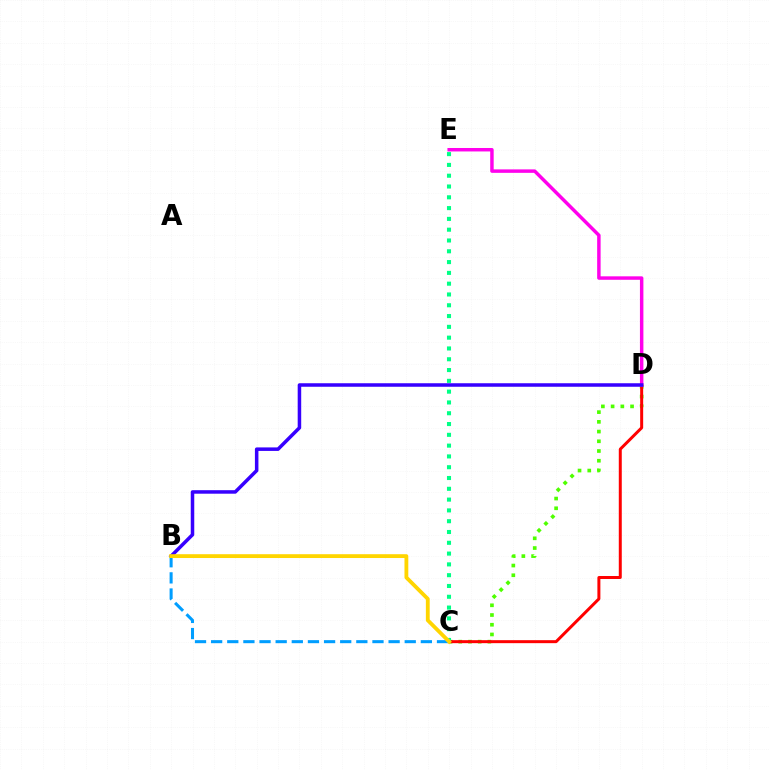{('C', 'D'): [{'color': '#4fff00', 'line_style': 'dotted', 'thickness': 2.64}, {'color': '#ff0000', 'line_style': 'solid', 'thickness': 2.15}], ('D', 'E'): [{'color': '#ff00ed', 'line_style': 'solid', 'thickness': 2.49}], ('C', 'E'): [{'color': '#00ff86', 'line_style': 'dotted', 'thickness': 2.93}], ('B', 'D'): [{'color': '#3700ff', 'line_style': 'solid', 'thickness': 2.53}], ('B', 'C'): [{'color': '#009eff', 'line_style': 'dashed', 'thickness': 2.19}, {'color': '#ffd500', 'line_style': 'solid', 'thickness': 2.75}]}